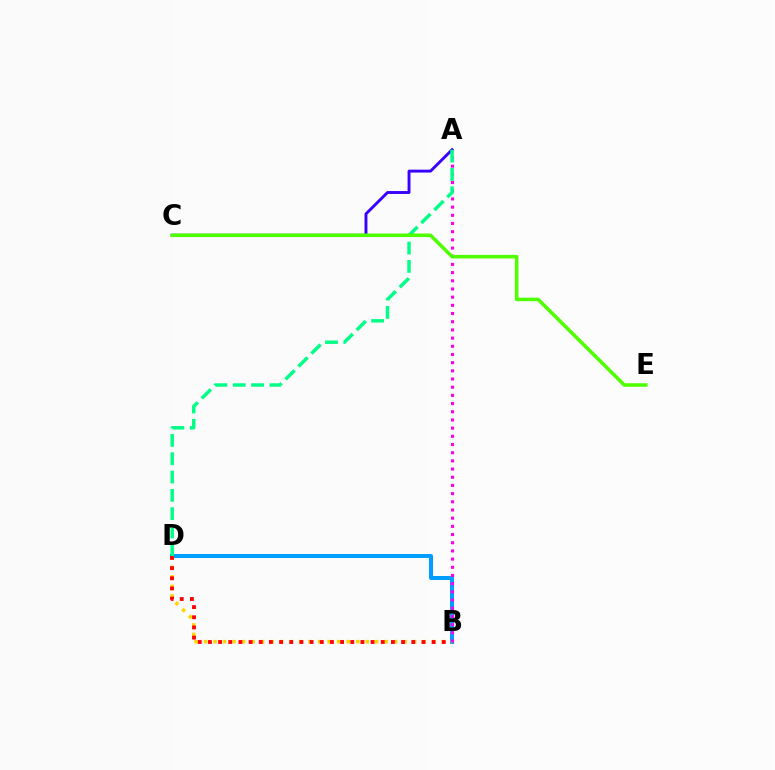{('B', 'D'): [{'color': '#009eff', 'line_style': 'solid', 'thickness': 2.89}, {'color': '#ffd500', 'line_style': 'dotted', 'thickness': 2.58}, {'color': '#ff0000', 'line_style': 'dotted', 'thickness': 2.76}], ('A', 'B'): [{'color': '#ff00ed', 'line_style': 'dotted', 'thickness': 2.22}], ('A', 'C'): [{'color': '#3700ff', 'line_style': 'solid', 'thickness': 2.09}], ('A', 'D'): [{'color': '#00ff86', 'line_style': 'dashed', 'thickness': 2.49}], ('C', 'E'): [{'color': '#4fff00', 'line_style': 'solid', 'thickness': 2.55}]}